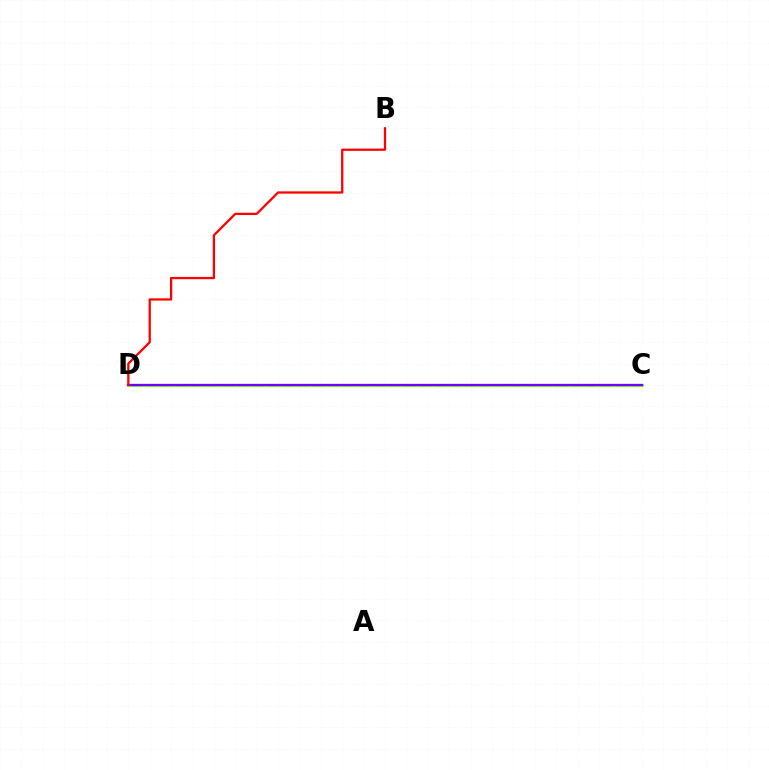{('C', 'D'): [{'color': '#00fff6', 'line_style': 'dashed', 'thickness': 2.06}, {'color': '#84ff00', 'line_style': 'solid', 'thickness': 1.98}, {'color': '#7200ff', 'line_style': 'solid', 'thickness': 1.66}], ('B', 'D'): [{'color': '#ff0000', 'line_style': 'solid', 'thickness': 1.63}]}